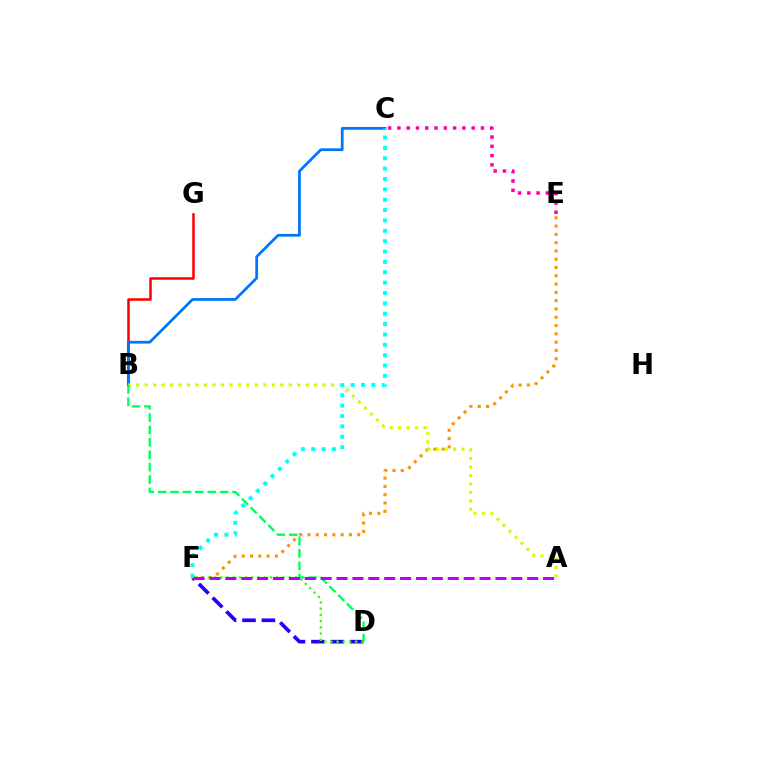{('D', 'F'): [{'color': '#2500ff', 'line_style': 'dashed', 'thickness': 2.64}, {'color': '#3dff00', 'line_style': 'dotted', 'thickness': 1.69}], ('B', 'G'): [{'color': '#ff0000', 'line_style': 'solid', 'thickness': 1.82}], ('B', 'C'): [{'color': '#0074ff', 'line_style': 'solid', 'thickness': 1.98}], ('E', 'F'): [{'color': '#ff9400', 'line_style': 'dotted', 'thickness': 2.25}], ('A', 'B'): [{'color': '#d1ff00', 'line_style': 'dotted', 'thickness': 2.3}], ('B', 'D'): [{'color': '#00ff5c', 'line_style': 'dashed', 'thickness': 1.68}], ('C', 'E'): [{'color': '#ff00ac', 'line_style': 'dotted', 'thickness': 2.52}], ('C', 'F'): [{'color': '#00fff6', 'line_style': 'dotted', 'thickness': 2.82}], ('A', 'F'): [{'color': '#b900ff', 'line_style': 'dashed', 'thickness': 2.16}]}